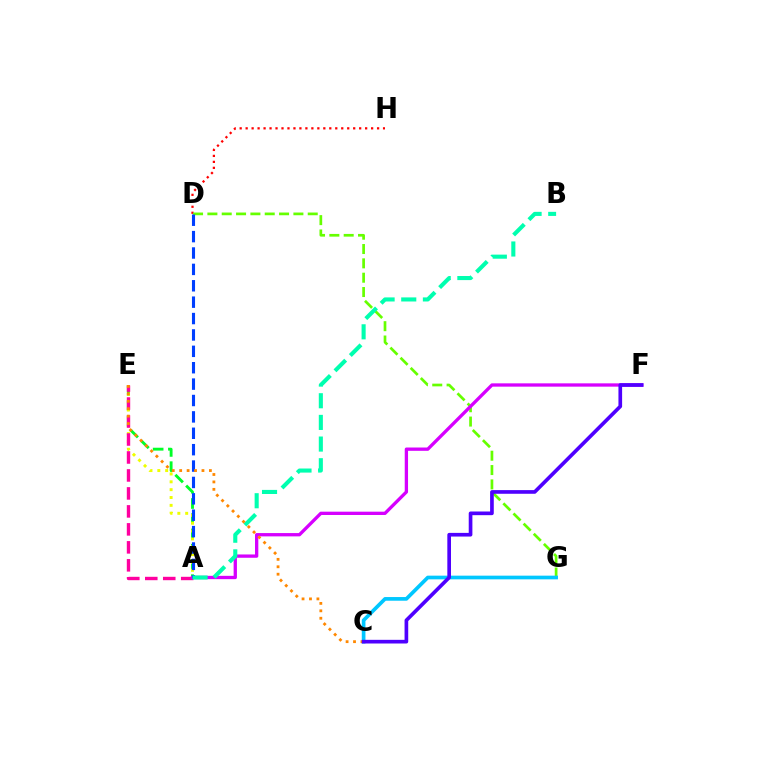{('D', 'H'): [{'color': '#ff0000', 'line_style': 'dotted', 'thickness': 1.62}], ('A', 'E'): [{'color': '#00ff27', 'line_style': 'dashed', 'thickness': 2.07}, {'color': '#eeff00', 'line_style': 'dotted', 'thickness': 2.13}, {'color': '#ff00a0', 'line_style': 'dashed', 'thickness': 2.44}], ('D', 'G'): [{'color': '#66ff00', 'line_style': 'dashed', 'thickness': 1.95}], ('A', 'F'): [{'color': '#d600ff', 'line_style': 'solid', 'thickness': 2.38}], ('A', 'D'): [{'color': '#003fff', 'line_style': 'dashed', 'thickness': 2.23}], ('C', 'G'): [{'color': '#00c7ff', 'line_style': 'solid', 'thickness': 2.65}], ('A', 'B'): [{'color': '#00ffaf', 'line_style': 'dashed', 'thickness': 2.94}], ('C', 'E'): [{'color': '#ff8800', 'line_style': 'dotted', 'thickness': 2.02}], ('C', 'F'): [{'color': '#4f00ff', 'line_style': 'solid', 'thickness': 2.64}]}